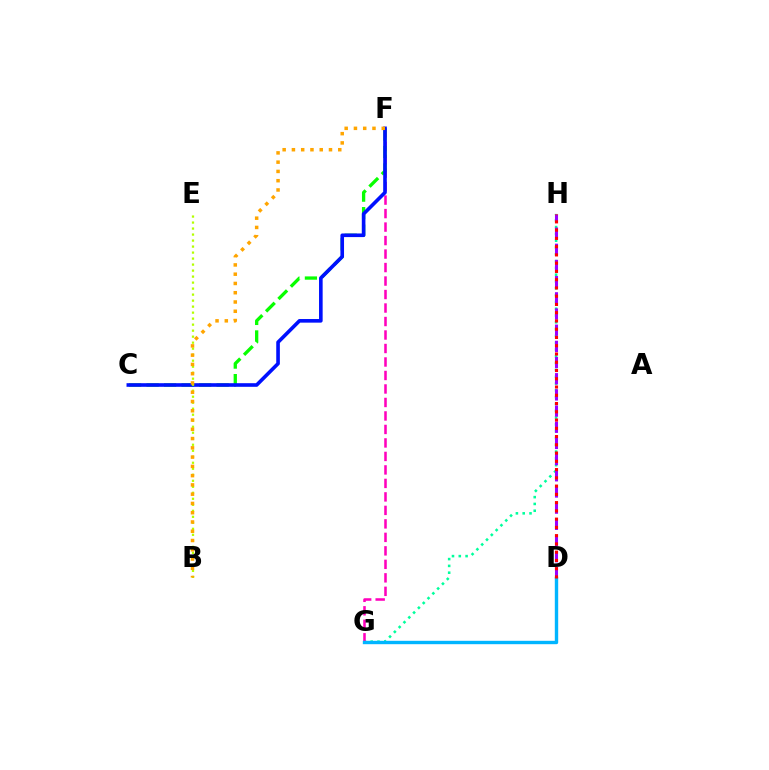{('G', 'H'): [{'color': '#00ff9d', 'line_style': 'dotted', 'thickness': 1.85}], ('D', 'H'): [{'color': '#9b00ff', 'line_style': 'dashed', 'thickness': 2.2}, {'color': '#ff0000', 'line_style': 'dotted', 'thickness': 2.24}], ('F', 'G'): [{'color': '#ff00bd', 'line_style': 'dashed', 'thickness': 1.83}], ('C', 'F'): [{'color': '#08ff00', 'line_style': 'dashed', 'thickness': 2.38}, {'color': '#0010ff', 'line_style': 'solid', 'thickness': 2.61}], ('B', 'E'): [{'color': '#b3ff00', 'line_style': 'dotted', 'thickness': 1.63}], ('B', 'F'): [{'color': '#ffa500', 'line_style': 'dotted', 'thickness': 2.52}], ('D', 'G'): [{'color': '#00b5ff', 'line_style': 'solid', 'thickness': 2.43}]}